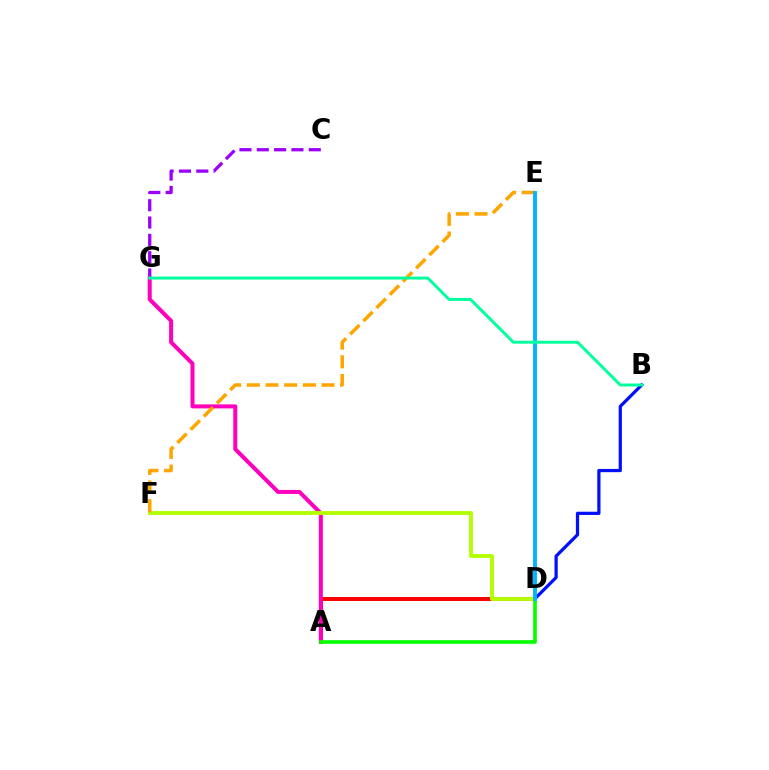{('C', 'G'): [{'color': '#9b00ff', 'line_style': 'dashed', 'thickness': 2.35}], ('B', 'D'): [{'color': '#0010ff', 'line_style': 'solid', 'thickness': 2.32}], ('A', 'D'): [{'color': '#ff0000', 'line_style': 'solid', 'thickness': 2.86}, {'color': '#08ff00', 'line_style': 'solid', 'thickness': 2.65}], ('A', 'G'): [{'color': '#ff00bd', 'line_style': 'solid', 'thickness': 2.89}], ('D', 'F'): [{'color': '#b3ff00', 'line_style': 'solid', 'thickness': 2.79}], ('E', 'F'): [{'color': '#ffa500', 'line_style': 'dashed', 'thickness': 2.54}], ('D', 'E'): [{'color': '#00b5ff', 'line_style': 'solid', 'thickness': 2.8}], ('B', 'G'): [{'color': '#00ff9d', 'line_style': 'solid', 'thickness': 2.11}]}